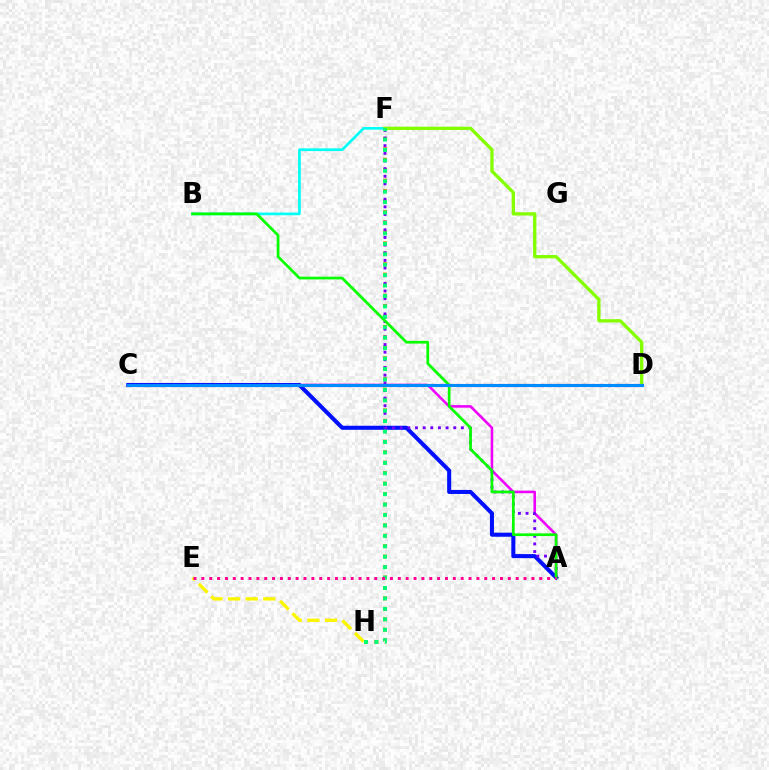{('F', 'H'): [{'color': '#ff7c00', 'line_style': 'dotted', 'thickness': 2.84}, {'color': '#00ff74', 'line_style': 'dotted', 'thickness': 2.83}], ('E', 'H'): [{'color': '#fcf500', 'line_style': 'dashed', 'thickness': 2.4}], ('A', 'C'): [{'color': '#ee00ff', 'line_style': 'solid', 'thickness': 1.85}, {'color': '#0010ff', 'line_style': 'solid', 'thickness': 2.92}], ('B', 'F'): [{'color': '#00fff6', 'line_style': 'solid', 'thickness': 1.95}], ('D', 'F'): [{'color': '#84ff00', 'line_style': 'solid', 'thickness': 2.38}], ('A', 'F'): [{'color': '#7200ff', 'line_style': 'dotted', 'thickness': 2.08}], ('A', 'B'): [{'color': '#08ff00', 'line_style': 'solid', 'thickness': 1.97}], ('C', 'D'): [{'color': '#ff0000', 'line_style': 'dotted', 'thickness': 2.29}, {'color': '#008cff', 'line_style': 'solid', 'thickness': 2.24}], ('A', 'E'): [{'color': '#ff0094', 'line_style': 'dotted', 'thickness': 2.14}]}